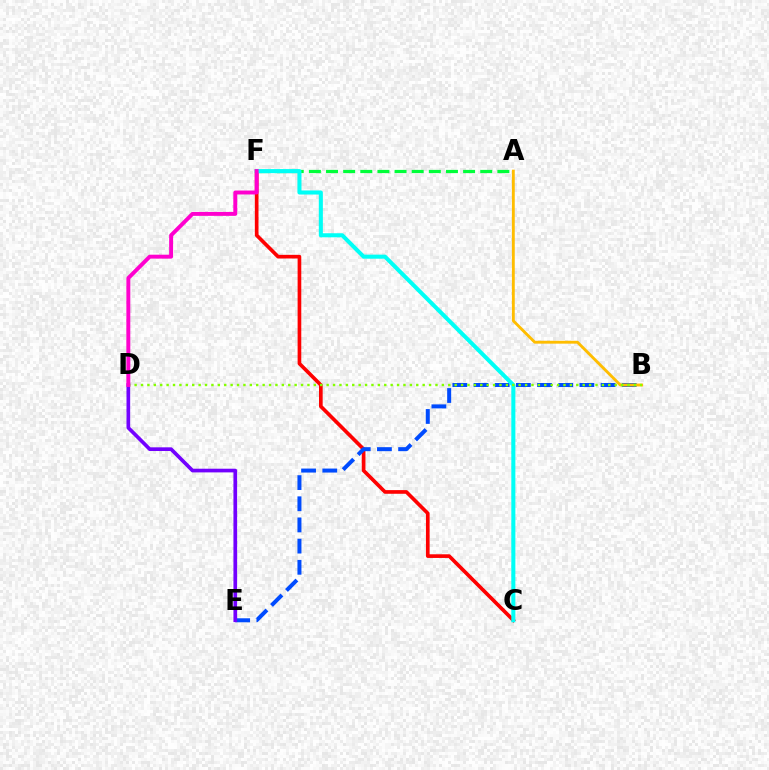{('C', 'F'): [{'color': '#ff0000', 'line_style': 'solid', 'thickness': 2.64}, {'color': '#00fff6', 'line_style': 'solid', 'thickness': 2.92}], ('A', 'F'): [{'color': '#00ff39', 'line_style': 'dashed', 'thickness': 2.33}], ('B', 'E'): [{'color': '#004bff', 'line_style': 'dashed', 'thickness': 2.88}], ('A', 'B'): [{'color': '#ffbd00', 'line_style': 'solid', 'thickness': 2.06}], ('D', 'E'): [{'color': '#7200ff', 'line_style': 'solid', 'thickness': 2.65}], ('B', 'D'): [{'color': '#84ff00', 'line_style': 'dotted', 'thickness': 1.74}], ('D', 'F'): [{'color': '#ff00cf', 'line_style': 'solid', 'thickness': 2.83}]}